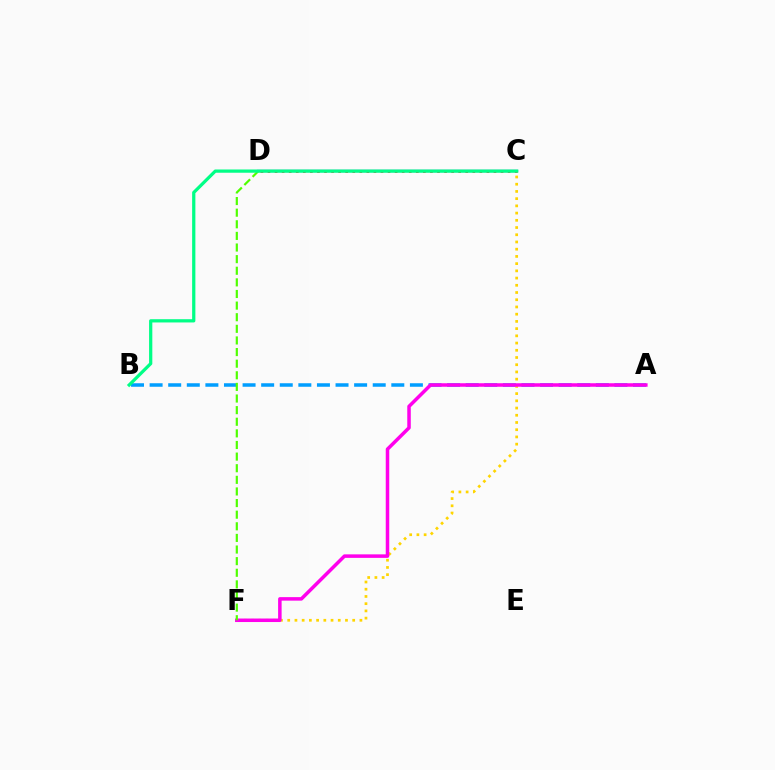{('C', 'D'): [{'color': '#3700ff', 'line_style': 'solid', 'thickness': 1.59}, {'color': '#ff0000', 'line_style': 'dotted', 'thickness': 1.92}], ('A', 'B'): [{'color': '#009eff', 'line_style': 'dashed', 'thickness': 2.53}], ('C', 'F'): [{'color': '#ffd500', 'line_style': 'dotted', 'thickness': 1.96}], ('A', 'F'): [{'color': '#ff00ed', 'line_style': 'solid', 'thickness': 2.53}], ('D', 'F'): [{'color': '#4fff00', 'line_style': 'dashed', 'thickness': 1.58}], ('B', 'C'): [{'color': '#00ff86', 'line_style': 'solid', 'thickness': 2.34}]}